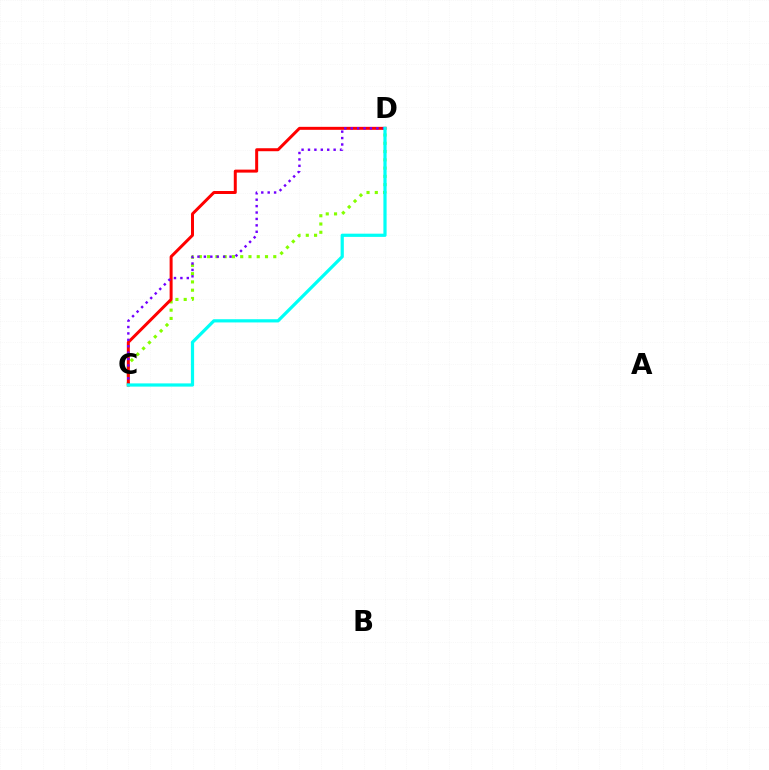{('C', 'D'): [{'color': '#84ff00', 'line_style': 'dotted', 'thickness': 2.25}, {'color': '#ff0000', 'line_style': 'solid', 'thickness': 2.15}, {'color': '#7200ff', 'line_style': 'dotted', 'thickness': 1.74}, {'color': '#00fff6', 'line_style': 'solid', 'thickness': 2.31}]}